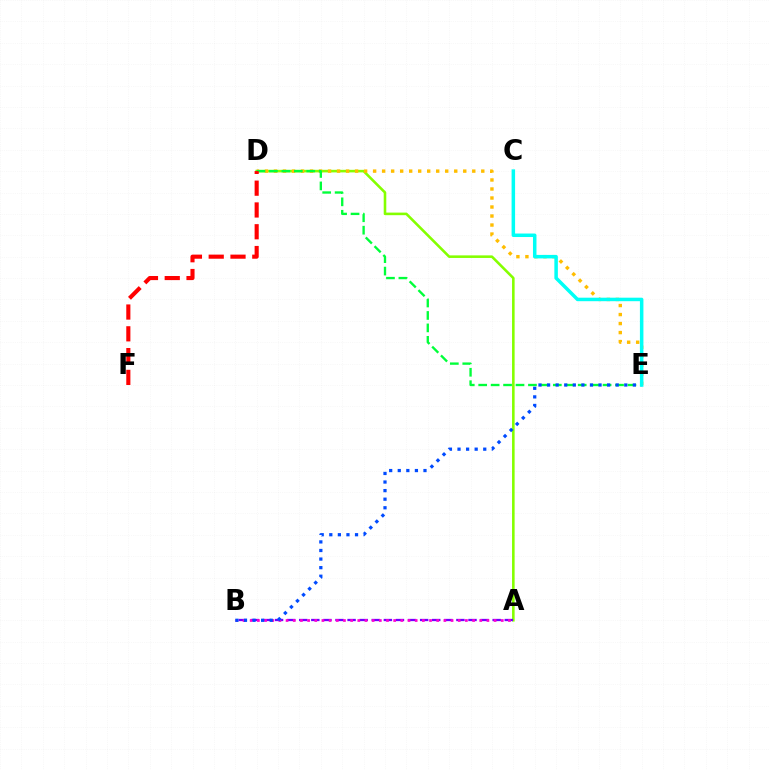{('A', 'D'): [{'color': '#84ff00', 'line_style': 'solid', 'thickness': 1.86}], ('D', 'E'): [{'color': '#ffbd00', 'line_style': 'dotted', 'thickness': 2.45}, {'color': '#00ff39', 'line_style': 'dashed', 'thickness': 1.69}], ('A', 'B'): [{'color': '#7200ff', 'line_style': 'dashed', 'thickness': 1.64}, {'color': '#ff00cf', 'line_style': 'dotted', 'thickness': 1.95}], ('B', 'E'): [{'color': '#004bff', 'line_style': 'dotted', 'thickness': 2.33}], ('C', 'E'): [{'color': '#00fff6', 'line_style': 'solid', 'thickness': 2.52}], ('D', 'F'): [{'color': '#ff0000', 'line_style': 'dashed', 'thickness': 2.96}]}